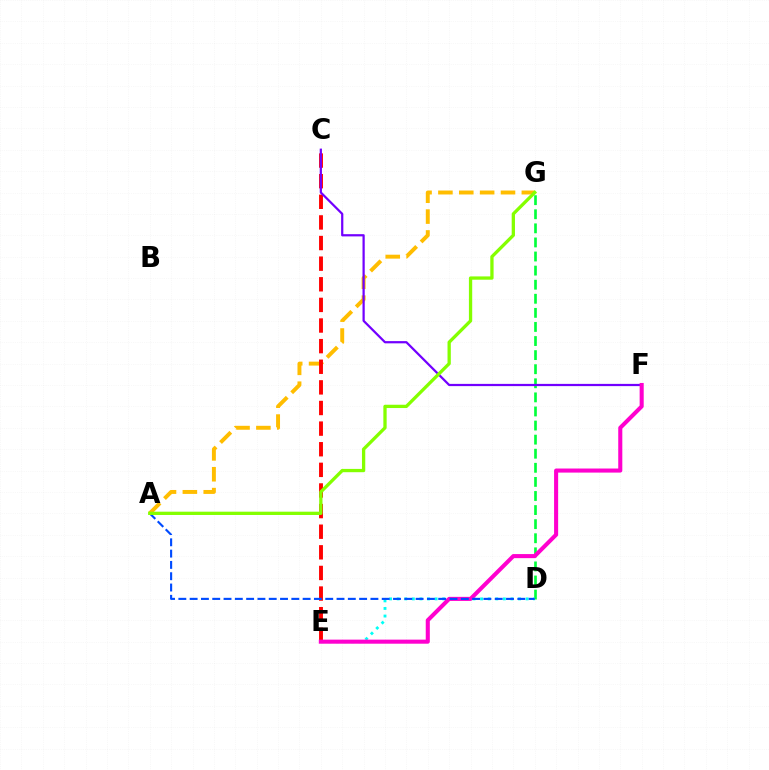{('D', 'G'): [{'color': '#00ff39', 'line_style': 'dashed', 'thickness': 1.91}], ('D', 'E'): [{'color': '#00fff6', 'line_style': 'dotted', 'thickness': 2.06}], ('A', 'G'): [{'color': '#ffbd00', 'line_style': 'dashed', 'thickness': 2.83}, {'color': '#84ff00', 'line_style': 'solid', 'thickness': 2.37}], ('C', 'E'): [{'color': '#ff0000', 'line_style': 'dashed', 'thickness': 2.8}], ('C', 'F'): [{'color': '#7200ff', 'line_style': 'solid', 'thickness': 1.6}], ('E', 'F'): [{'color': '#ff00cf', 'line_style': 'solid', 'thickness': 2.93}], ('A', 'D'): [{'color': '#004bff', 'line_style': 'dashed', 'thickness': 1.53}]}